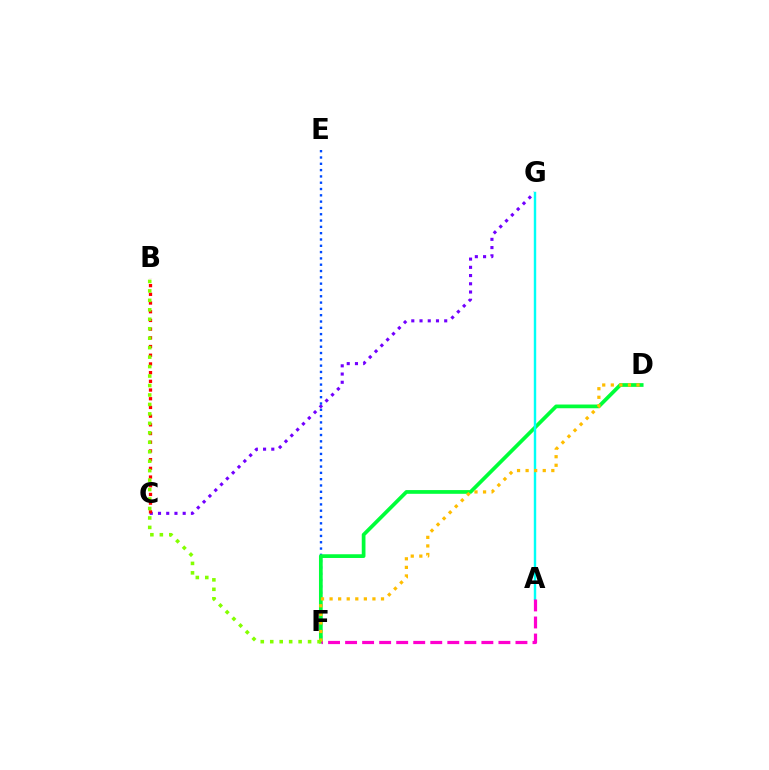{('C', 'G'): [{'color': '#7200ff', 'line_style': 'dotted', 'thickness': 2.24}], ('E', 'F'): [{'color': '#004bff', 'line_style': 'dotted', 'thickness': 1.71}], ('D', 'F'): [{'color': '#00ff39', 'line_style': 'solid', 'thickness': 2.68}, {'color': '#ffbd00', 'line_style': 'dotted', 'thickness': 2.33}], ('A', 'G'): [{'color': '#00fff6', 'line_style': 'solid', 'thickness': 1.74}], ('B', 'C'): [{'color': '#ff0000', 'line_style': 'dotted', 'thickness': 2.36}], ('A', 'F'): [{'color': '#ff00cf', 'line_style': 'dashed', 'thickness': 2.31}], ('B', 'F'): [{'color': '#84ff00', 'line_style': 'dotted', 'thickness': 2.57}]}